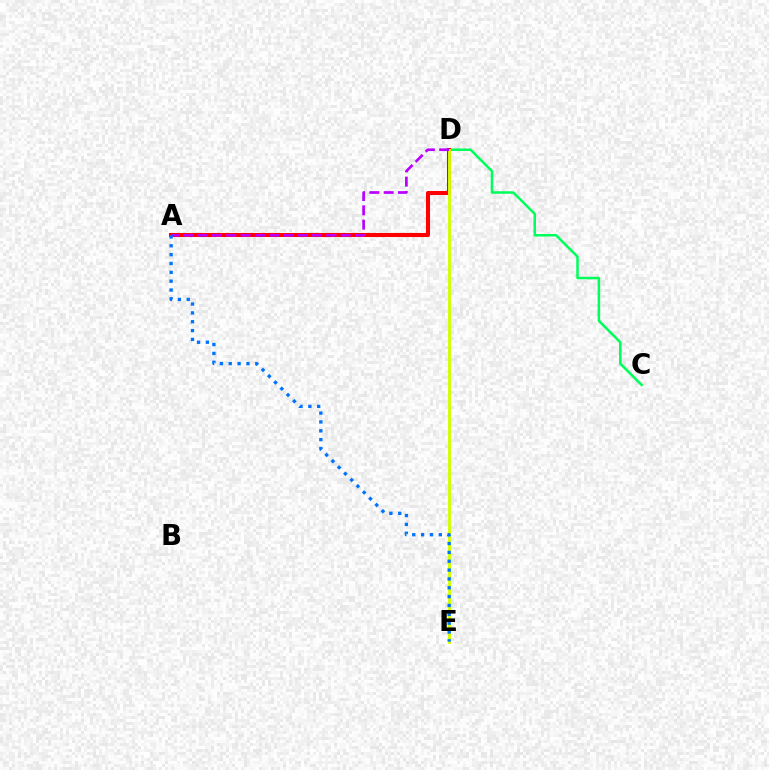{('C', 'D'): [{'color': '#00ff5c', 'line_style': 'solid', 'thickness': 1.81}], ('A', 'D'): [{'color': '#ff0000', 'line_style': 'solid', 'thickness': 2.91}, {'color': '#b900ff', 'line_style': 'dashed', 'thickness': 1.94}], ('D', 'E'): [{'color': '#d1ff00', 'line_style': 'solid', 'thickness': 2.08}], ('A', 'E'): [{'color': '#0074ff', 'line_style': 'dotted', 'thickness': 2.4}]}